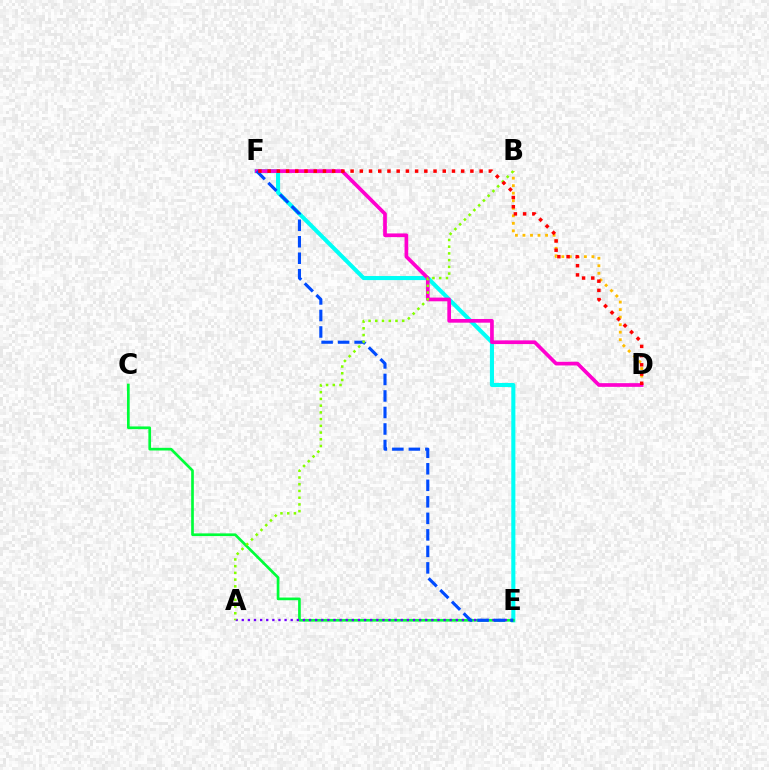{('B', 'D'): [{'color': '#ffbd00', 'line_style': 'dotted', 'thickness': 2.05}], ('E', 'F'): [{'color': '#00fff6', 'line_style': 'solid', 'thickness': 2.93}, {'color': '#004bff', 'line_style': 'dashed', 'thickness': 2.24}], ('C', 'E'): [{'color': '#00ff39', 'line_style': 'solid', 'thickness': 1.93}], ('D', 'F'): [{'color': '#ff00cf', 'line_style': 'solid', 'thickness': 2.66}, {'color': '#ff0000', 'line_style': 'dotted', 'thickness': 2.5}], ('A', 'E'): [{'color': '#7200ff', 'line_style': 'dotted', 'thickness': 1.66}], ('A', 'B'): [{'color': '#84ff00', 'line_style': 'dotted', 'thickness': 1.83}]}